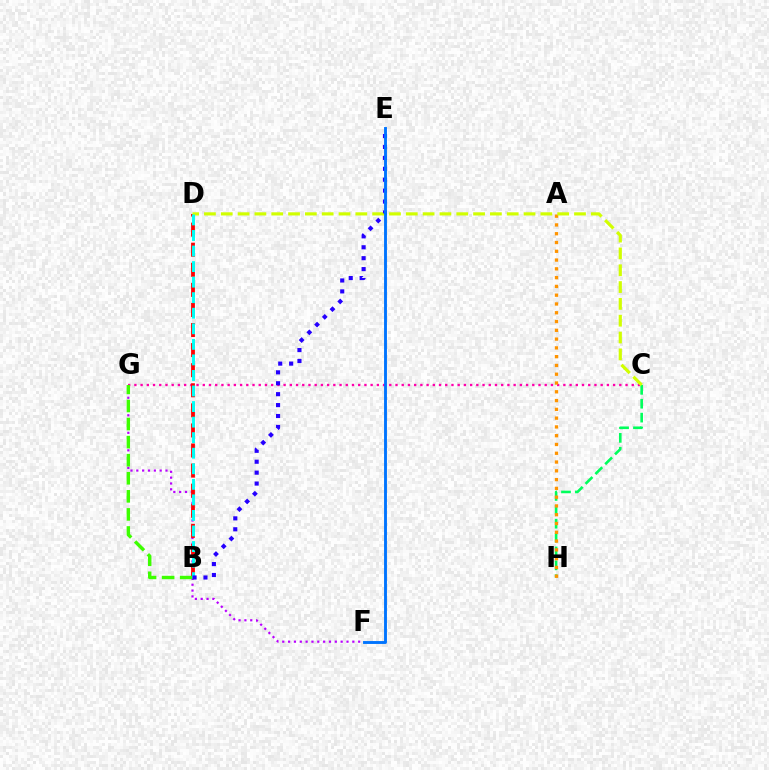{('C', 'G'): [{'color': '#ff00ac', 'line_style': 'dotted', 'thickness': 1.69}], ('C', 'H'): [{'color': '#00ff5c', 'line_style': 'dashed', 'thickness': 1.89}], ('F', 'G'): [{'color': '#b900ff', 'line_style': 'dotted', 'thickness': 1.59}], ('A', 'H'): [{'color': '#ff9400', 'line_style': 'dotted', 'thickness': 2.39}], ('B', 'D'): [{'color': '#ff0000', 'line_style': 'dashed', 'thickness': 2.73}, {'color': '#00fff6', 'line_style': 'dashed', 'thickness': 2.11}], ('C', 'D'): [{'color': '#d1ff00', 'line_style': 'dashed', 'thickness': 2.29}], ('B', 'G'): [{'color': '#3dff00', 'line_style': 'dashed', 'thickness': 2.45}], ('B', 'E'): [{'color': '#2500ff', 'line_style': 'dotted', 'thickness': 2.97}], ('E', 'F'): [{'color': '#0074ff', 'line_style': 'solid', 'thickness': 2.08}]}